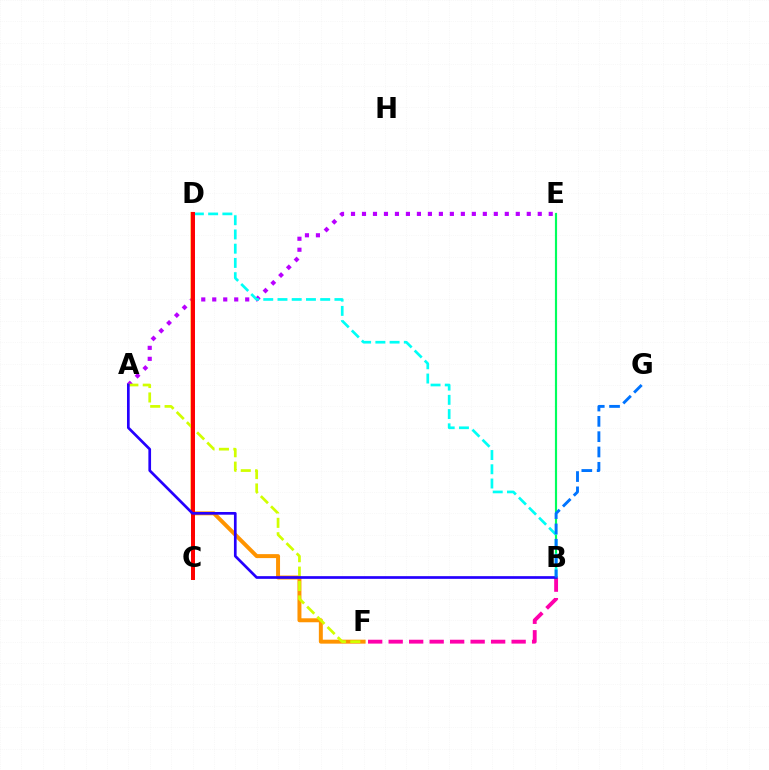{('B', 'F'): [{'color': '#ff00ac', 'line_style': 'dashed', 'thickness': 2.78}], ('B', 'E'): [{'color': '#00ff5c', 'line_style': 'solid', 'thickness': 1.56}], ('C', 'D'): [{'color': '#3dff00', 'line_style': 'dashed', 'thickness': 2.82}, {'color': '#ff0000', 'line_style': 'solid', 'thickness': 2.86}], ('A', 'E'): [{'color': '#b900ff', 'line_style': 'dotted', 'thickness': 2.98}], ('D', 'F'): [{'color': '#ff9400', 'line_style': 'solid', 'thickness': 2.86}], ('B', 'D'): [{'color': '#00fff6', 'line_style': 'dashed', 'thickness': 1.93}], ('A', 'F'): [{'color': '#d1ff00', 'line_style': 'dashed', 'thickness': 1.96}], ('A', 'B'): [{'color': '#2500ff', 'line_style': 'solid', 'thickness': 1.94}], ('B', 'G'): [{'color': '#0074ff', 'line_style': 'dashed', 'thickness': 2.08}]}